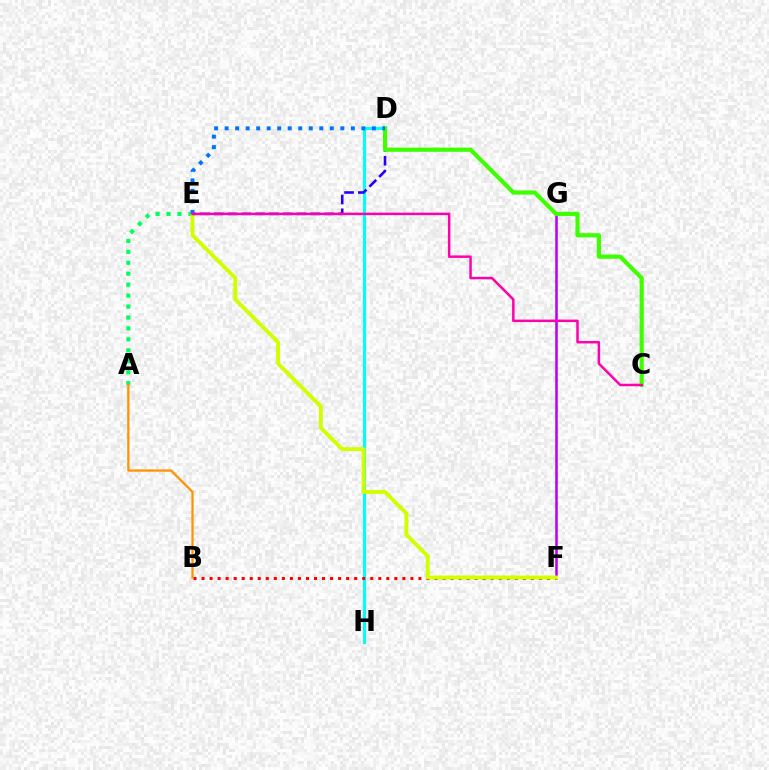{('F', 'G'): [{'color': '#b900ff', 'line_style': 'solid', 'thickness': 1.84}], ('D', 'H'): [{'color': '#00fff6', 'line_style': 'solid', 'thickness': 2.23}], ('A', 'E'): [{'color': '#00ff5c', 'line_style': 'dotted', 'thickness': 2.97}], ('B', 'F'): [{'color': '#ff0000', 'line_style': 'dotted', 'thickness': 2.18}], ('E', 'F'): [{'color': '#d1ff00', 'line_style': 'solid', 'thickness': 2.81}], ('D', 'E'): [{'color': '#2500ff', 'line_style': 'dashed', 'thickness': 1.87}, {'color': '#0074ff', 'line_style': 'dotted', 'thickness': 2.86}], ('C', 'D'): [{'color': '#3dff00', 'line_style': 'solid', 'thickness': 2.99}], ('C', 'E'): [{'color': '#ff00ac', 'line_style': 'solid', 'thickness': 1.79}], ('A', 'B'): [{'color': '#ff9400', 'line_style': 'solid', 'thickness': 1.65}]}